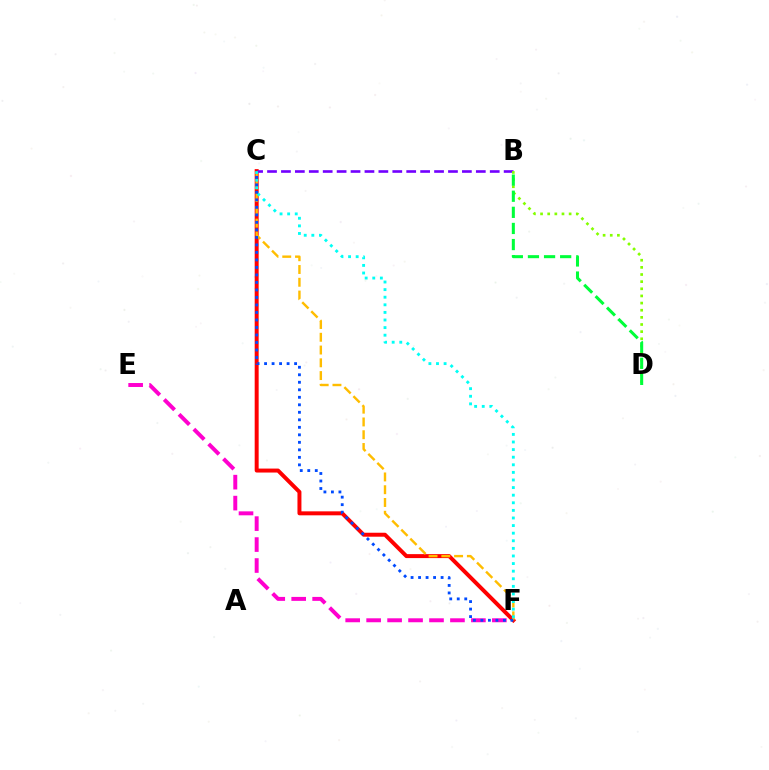{('E', 'F'): [{'color': '#ff00cf', 'line_style': 'dashed', 'thickness': 2.85}], ('C', 'F'): [{'color': '#ff0000', 'line_style': 'solid', 'thickness': 2.86}, {'color': '#ffbd00', 'line_style': 'dashed', 'thickness': 1.73}, {'color': '#00fff6', 'line_style': 'dotted', 'thickness': 2.06}, {'color': '#004bff', 'line_style': 'dotted', 'thickness': 2.04}], ('B', 'C'): [{'color': '#7200ff', 'line_style': 'dashed', 'thickness': 1.89}], ('B', 'D'): [{'color': '#84ff00', 'line_style': 'dotted', 'thickness': 1.94}, {'color': '#00ff39', 'line_style': 'dashed', 'thickness': 2.19}]}